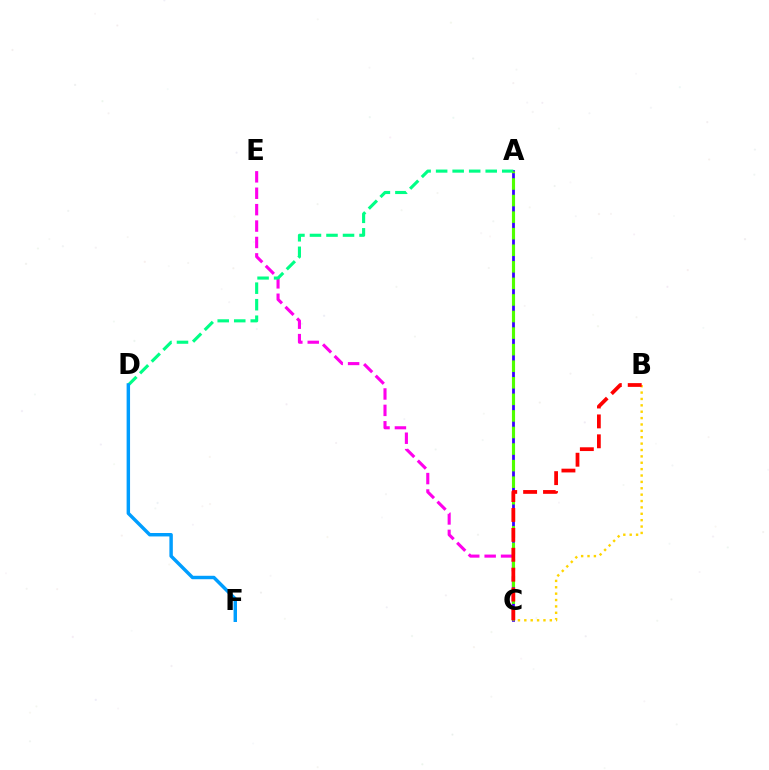{('C', 'E'): [{'color': '#ff00ed', 'line_style': 'dashed', 'thickness': 2.23}], ('A', 'C'): [{'color': '#3700ff', 'line_style': 'solid', 'thickness': 2.0}, {'color': '#4fff00', 'line_style': 'dashed', 'thickness': 2.25}], ('A', 'D'): [{'color': '#00ff86', 'line_style': 'dashed', 'thickness': 2.25}], ('B', 'C'): [{'color': '#ffd500', 'line_style': 'dotted', 'thickness': 1.73}, {'color': '#ff0000', 'line_style': 'dashed', 'thickness': 2.7}], ('D', 'F'): [{'color': '#009eff', 'line_style': 'solid', 'thickness': 2.48}]}